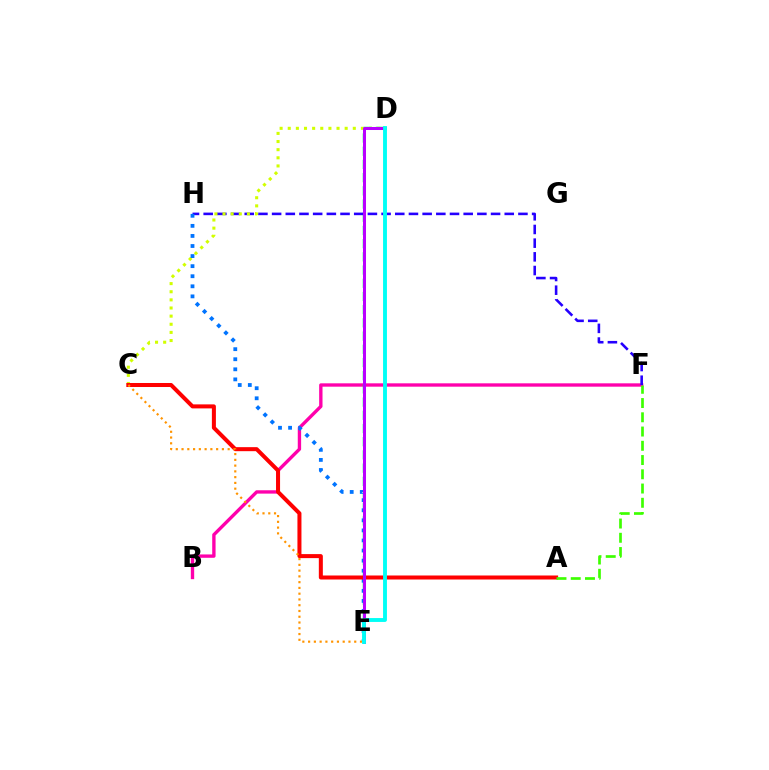{('B', 'F'): [{'color': '#ff00ac', 'line_style': 'solid', 'thickness': 2.42}], ('D', 'E'): [{'color': '#00ff5c', 'line_style': 'dashed', 'thickness': 1.79}, {'color': '#b900ff', 'line_style': 'solid', 'thickness': 2.16}, {'color': '#00fff6', 'line_style': 'solid', 'thickness': 2.79}], ('F', 'H'): [{'color': '#2500ff', 'line_style': 'dashed', 'thickness': 1.86}], ('C', 'D'): [{'color': '#d1ff00', 'line_style': 'dotted', 'thickness': 2.21}], ('E', 'H'): [{'color': '#0074ff', 'line_style': 'dotted', 'thickness': 2.74}], ('A', 'C'): [{'color': '#ff0000', 'line_style': 'solid', 'thickness': 2.89}], ('A', 'F'): [{'color': '#3dff00', 'line_style': 'dashed', 'thickness': 1.94}], ('C', 'E'): [{'color': '#ff9400', 'line_style': 'dotted', 'thickness': 1.57}]}